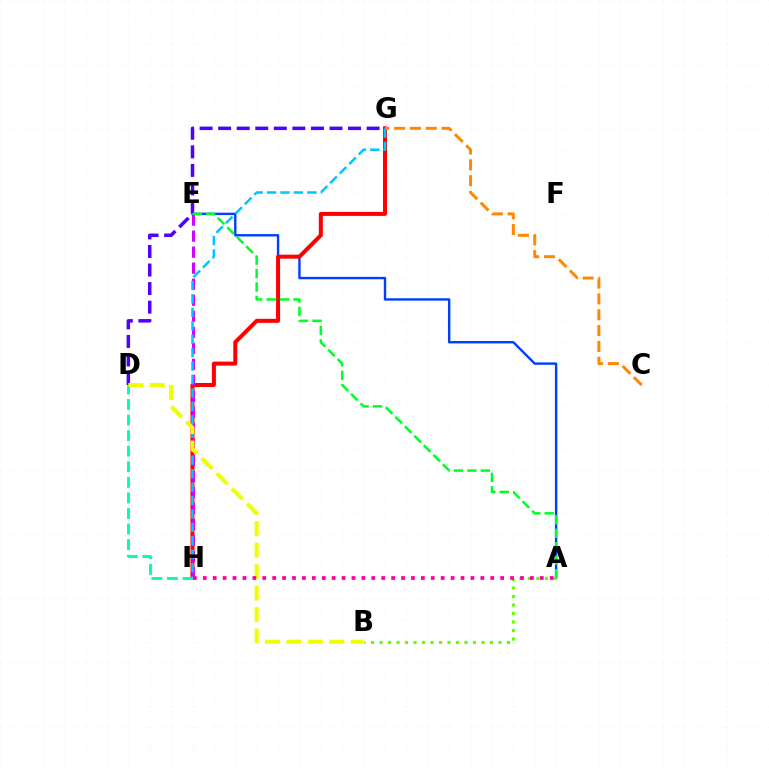{('A', 'E'): [{'color': '#003fff', 'line_style': 'solid', 'thickness': 1.73}, {'color': '#00ff27', 'line_style': 'dashed', 'thickness': 1.83}], ('G', 'H'): [{'color': '#ff0000', 'line_style': 'solid', 'thickness': 2.89}, {'color': '#00c7ff', 'line_style': 'dashed', 'thickness': 1.83}], ('D', 'G'): [{'color': '#4f00ff', 'line_style': 'dashed', 'thickness': 2.52}], ('C', 'G'): [{'color': '#ff8800', 'line_style': 'dashed', 'thickness': 2.15}], ('A', 'B'): [{'color': '#66ff00', 'line_style': 'dotted', 'thickness': 2.31}], ('E', 'H'): [{'color': '#d600ff', 'line_style': 'dashed', 'thickness': 2.18}], ('D', 'H'): [{'color': '#00ffaf', 'line_style': 'dashed', 'thickness': 2.12}], ('B', 'D'): [{'color': '#eeff00', 'line_style': 'dashed', 'thickness': 2.91}], ('A', 'H'): [{'color': '#ff00a0', 'line_style': 'dotted', 'thickness': 2.69}]}